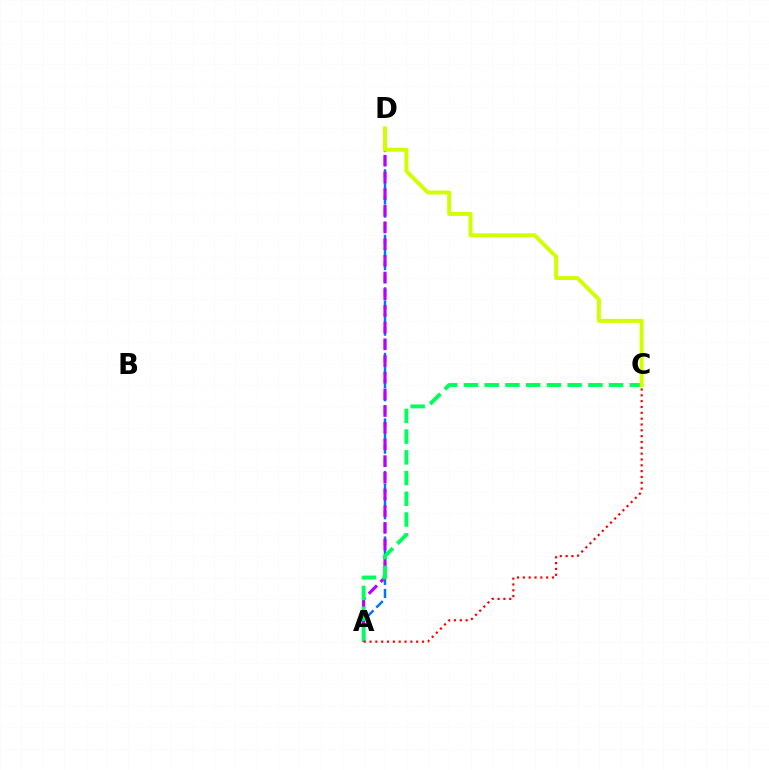{('A', 'D'): [{'color': '#0074ff', 'line_style': 'dashed', 'thickness': 1.78}, {'color': '#b900ff', 'line_style': 'dashed', 'thickness': 2.27}], ('A', 'C'): [{'color': '#00ff5c', 'line_style': 'dashed', 'thickness': 2.82}, {'color': '#ff0000', 'line_style': 'dotted', 'thickness': 1.58}], ('C', 'D'): [{'color': '#d1ff00', 'line_style': 'solid', 'thickness': 2.85}]}